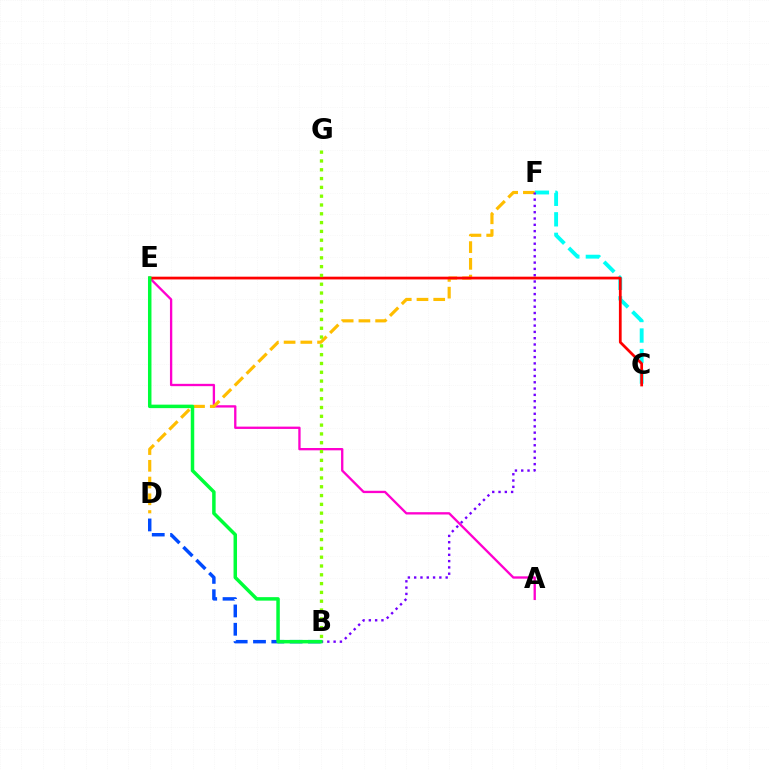{('A', 'E'): [{'color': '#ff00cf', 'line_style': 'solid', 'thickness': 1.67}], ('C', 'F'): [{'color': '#00fff6', 'line_style': 'dashed', 'thickness': 2.79}], ('D', 'F'): [{'color': '#ffbd00', 'line_style': 'dashed', 'thickness': 2.27}], ('B', 'F'): [{'color': '#7200ff', 'line_style': 'dotted', 'thickness': 1.71}], ('B', 'D'): [{'color': '#004bff', 'line_style': 'dashed', 'thickness': 2.49}], ('C', 'E'): [{'color': '#ff0000', 'line_style': 'solid', 'thickness': 1.98}], ('B', 'G'): [{'color': '#84ff00', 'line_style': 'dotted', 'thickness': 2.39}], ('B', 'E'): [{'color': '#00ff39', 'line_style': 'solid', 'thickness': 2.51}]}